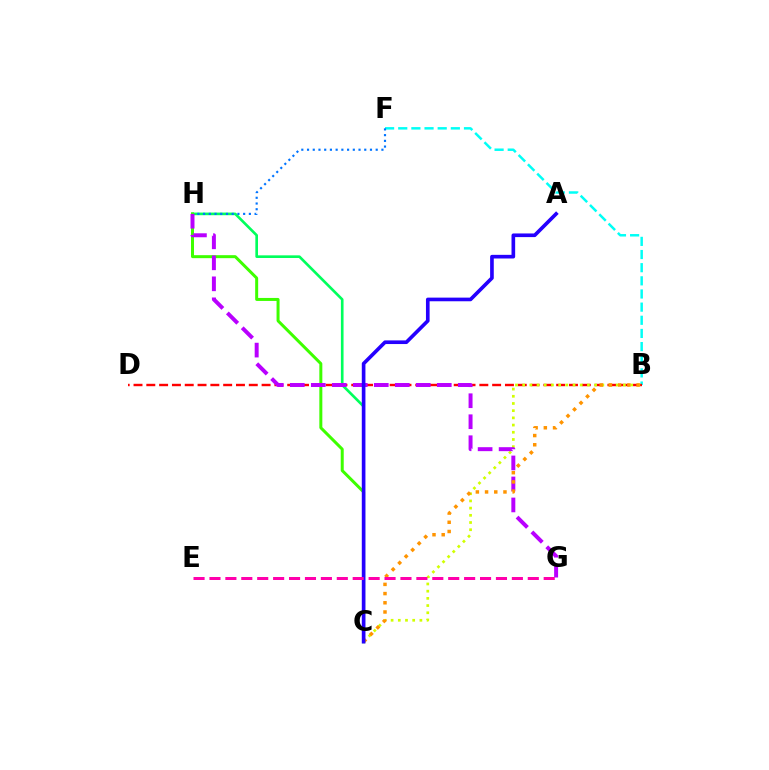{('C', 'H'): [{'color': '#00ff5c', 'line_style': 'solid', 'thickness': 1.91}, {'color': '#3dff00', 'line_style': 'solid', 'thickness': 2.16}], ('B', 'F'): [{'color': '#00fff6', 'line_style': 'dashed', 'thickness': 1.79}], ('B', 'D'): [{'color': '#ff0000', 'line_style': 'dashed', 'thickness': 1.74}], ('B', 'C'): [{'color': '#d1ff00', 'line_style': 'dotted', 'thickness': 1.96}, {'color': '#ff9400', 'line_style': 'dotted', 'thickness': 2.5}], ('F', 'H'): [{'color': '#0074ff', 'line_style': 'dotted', 'thickness': 1.55}], ('G', 'H'): [{'color': '#b900ff', 'line_style': 'dashed', 'thickness': 2.85}], ('A', 'C'): [{'color': '#2500ff', 'line_style': 'solid', 'thickness': 2.63}], ('E', 'G'): [{'color': '#ff00ac', 'line_style': 'dashed', 'thickness': 2.16}]}